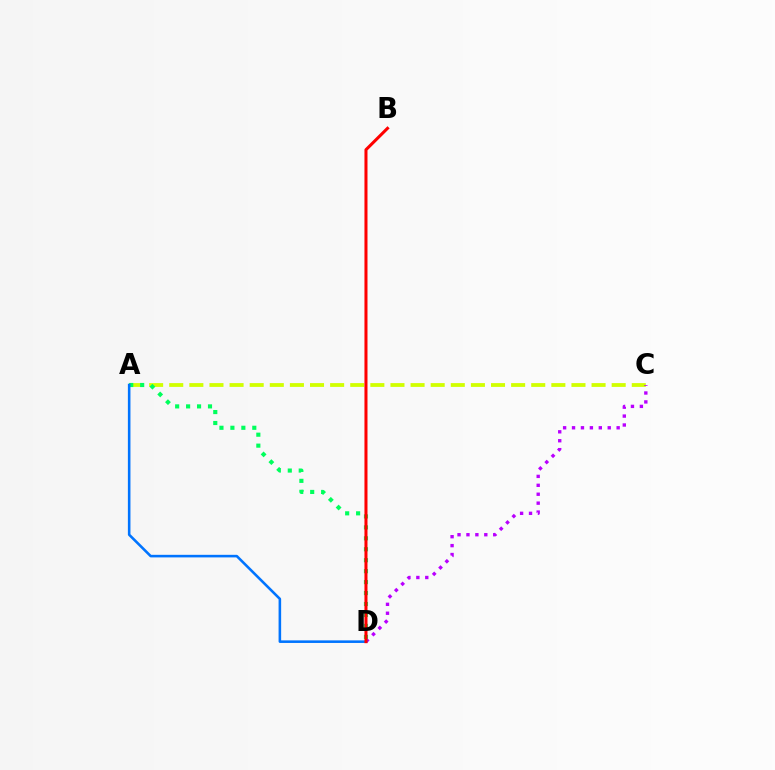{('A', 'C'): [{'color': '#d1ff00', 'line_style': 'dashed', 'thickness': 2.73}], ('C', 'D'): [{'color': '#b900ff', 'line_style': 'dotted', 'thickness': 2.42}], ('A', 'D'): [{'color': '#00ff5c', 'line_style': 'dotted', 'thickness': 2.97}, {'color': '#0074ff', 'line_style': 'solid', 'thickness': 1.86}], ('B', 'D'): [{'color': '#ff0000', 'line_style': 'solid', 'thickness': 2.19}]}